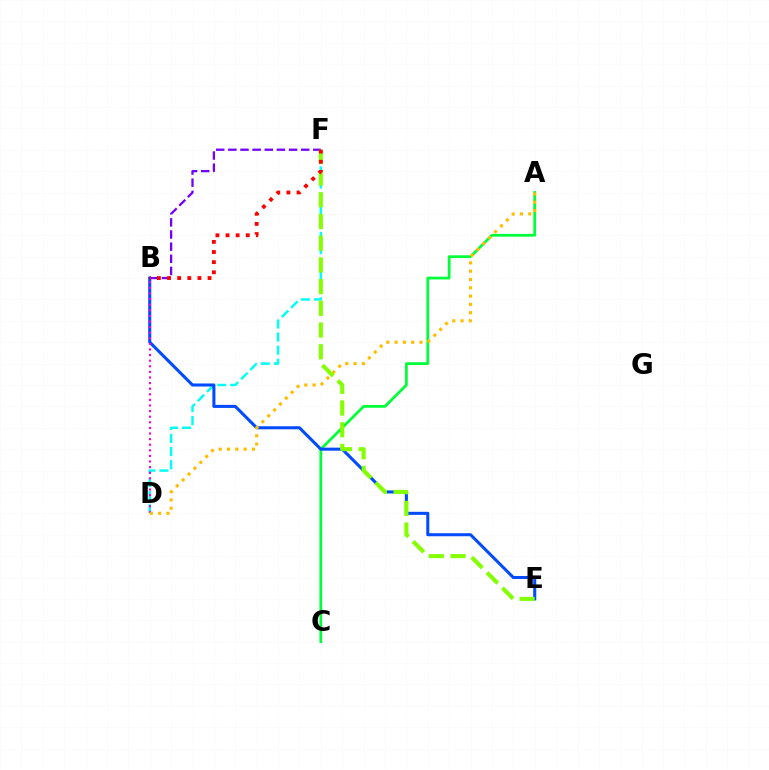{('A', 'C'): [{'color': '#00ff39', 'line_style': 'solid', 'thickness': 1.99}], ('D', 'F'): [{'color': '#00fff6', 'line_style': 'dashed', 'thickness': 1.78}], ('B', 'E'): [{'color': '#004bff', 'line_style': 'solid', 'thickness': 2.2}], ('B', 'D'): [{'color': '#ff00cf', 'line_style': 'dotted', 'thickness': 1.52}], ('A', 'D'): [{'color': '#ffbd00', 'line_style': 'dotted', 'thickness': 2.26}], ('B', 'F'): [{'color': '#7200ff', 'line_style': 'dashed', 'thickness': 1.65}, {'color': '#ff0000', 'line_style': 'dotted', 'thickness': 2.75}], ('E', 'F'): [{'color': '#84ff00', 'line_style': 'dashed', 'thickness': 2.95}]}